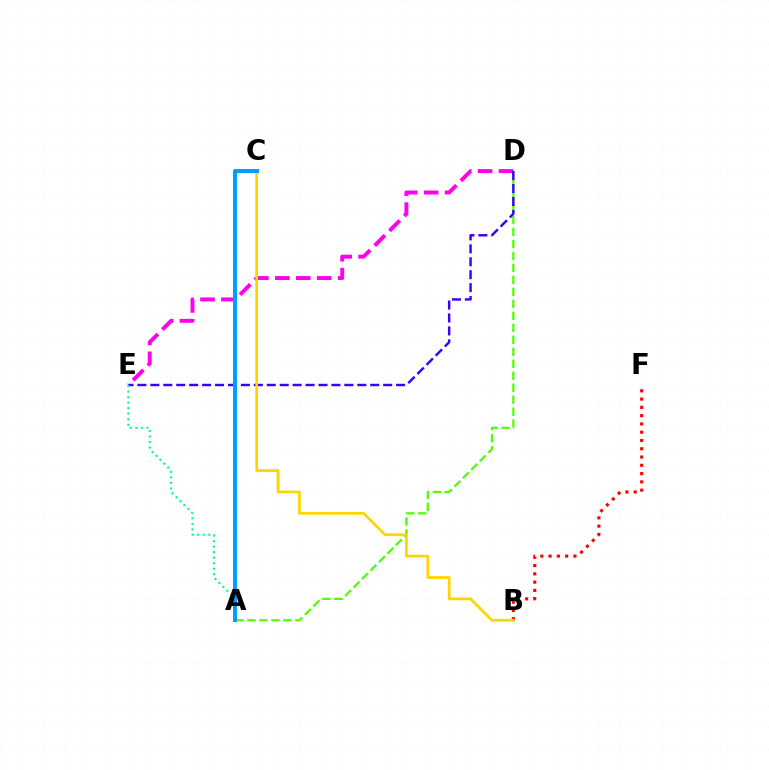{('A', 'D'): [{'color': '#4fff00', 'line_style': 'dashed', 'thickness': 1.63}], ('B', 'F'): [{'color': '#ff0000', 'line_style': 'dotted', 'thickness': 2.25}], ('D', 'E'): [{'color': '#ff00ed', 'line_style': 'dashed', 'thickness': 2.84}, {'color': '#3700ff', 'line_style': 'dashed', 'thickness': 1.76}], ('A', 'E'): [{'color': '#00ff86', 'line_style': 'dotted', 'thickness': 1.5}], ('B', 'C'): [{'color': '#ffd500', 'line_style': 'solid', 'thickness': 1.98}], ('A', 'C'): [{'color': '#009eff', 'line_style': 'solid', 'thickness': 2.9}]}